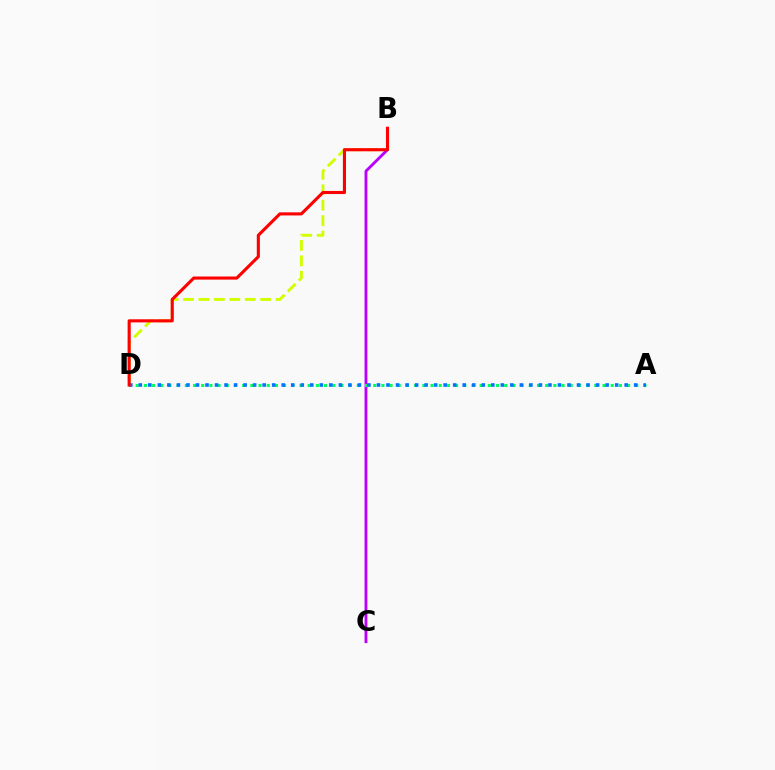{('B', 'D'): [{'color': '#d1ff00', 'line_style': 'dashed', 'thickness': 2.1}, {'color': '#ff0000', 'line_style': 'solid', 'thickness': 2.23}], ('B', 'C'): [{'color': '#b900ff', 'line_style': 'solid', 'thickness': 2.06}], ('A', 'D'): [{'color': '#00ff5c', 'line_style': 'dotted', 'thickness': 2.23}, {'color': '#0074ff', 'line_style': 'dotted', 'thickness': 2.59}]}